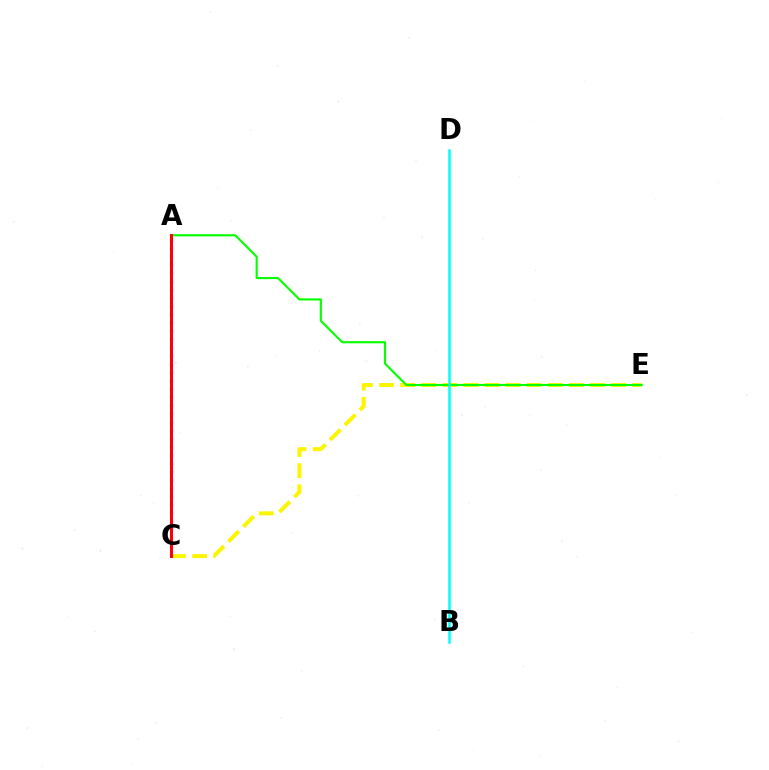{('C', 'E'): [{'color': '#fcf500', 'line_style': 'dashed', 'thickness': 2.87}], ('A', 'C'): [{'color': '#0010ff', 'line_style': 'dotted', 'thickness': 2.25}, {'color': '#ee00ff', 'line_style': 'solid', 'thickness': 2.06}, {'color': '#ff0000', 'line_style': 'solid', 'thickness': 2.1}], ('A', 'E'): [{'color': '#08ff00', 'line_style': 'solid', 'thickness': 1.54}], ('B', 'D'): [{'color': '#00fff6', 'line_style': 'solid', 'thickness': 1.81}]}